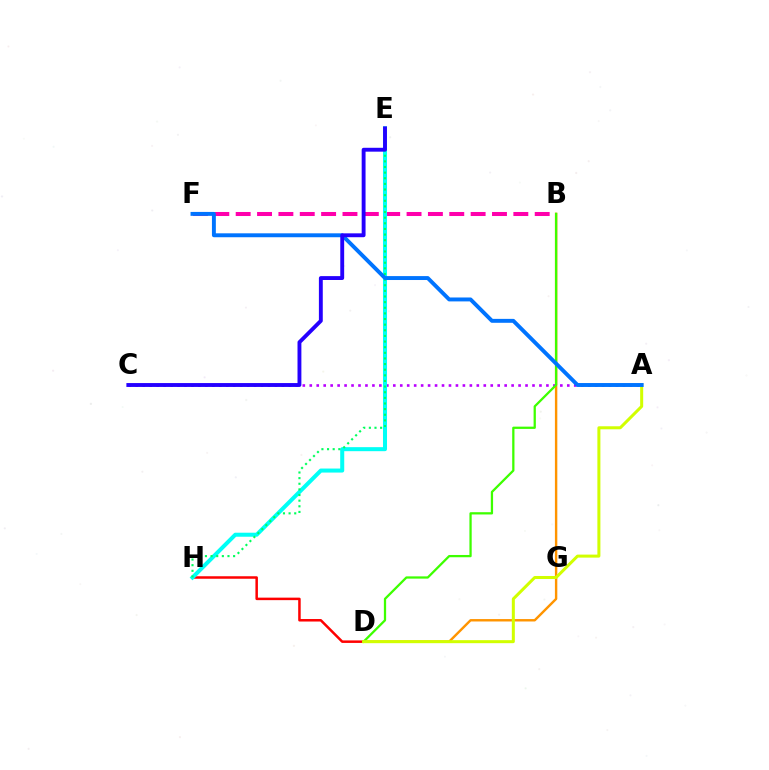{('B', 'D'): [{'color': '#ff9400', 'line_style': 'solid', 'thickness': 1.74}, {'color': '#3dff00', 'line_style': 'solid', 'thickness': 1.63}], ('A', 'C'): [{'color': '#b900ff', 'line_style': 'dotted', 'thickness': 1.89}], ('D', 'H'): [{'color': '#ff0000', 'line_style': 'solid', 'thickness': 1.8}], ('B', 'F'): [{'color': '#ff00ac', 'line_style': 'dashed', 'thickness': 2.9}], ('E', 'H'): [{'color': '#00fff6', 'line_style': 'solid', 'thickness': 2.9}, {'color': '#00ff5c', 'line_style': 'dotted', 'thickness': 1.53}], ('A', 'D'): [{'color': '#d1ff00', 'line_style': 'solid', 'thickness': 2.17}], ('A', 'F'): [{'color': '#0074ff', 'line_style': 'solid', 'thickness': 2.82}], ('C', 'E'): [{'color': '#2500ff', 'line_style': 'solid', 'thickness': 2.79}]}